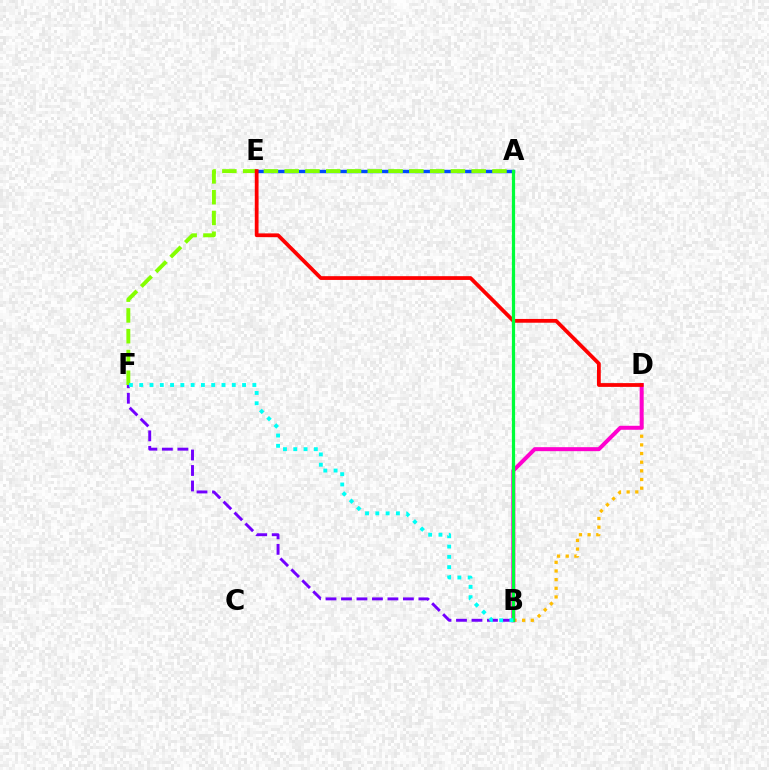{('A', 'E'): [{'color': '#004bff', 'line_style': 'solid', 'thickness': 2.46}], ('B', 'D'): [{'color': '#ffbd00', 'line_style': 'dotted', 'thickness': 2.35}, {'color': '#ff00cf', 'line_style': 'solid', 'thickness': 2.87}], ('A', 'F'): [{'color': '#84ff00', 'line_style': 'dashed', 'thickness': 2.82}], ('B', 'F'): [{'color': '#7200ff', 'line_style': 'dashed', 'thickness': 2.1}, {'color': '#00fff6', 'line_style': 'dotted', 'thickness': 2.79}], ('D', 'E'): [{'color': '#ff0000', 'line_style': 'solid', 'thickness': 2.72}], ('A', 'B'): [{'color': '#00ff39', 'line_style': 'solid', 'thickness': 2.31}]}